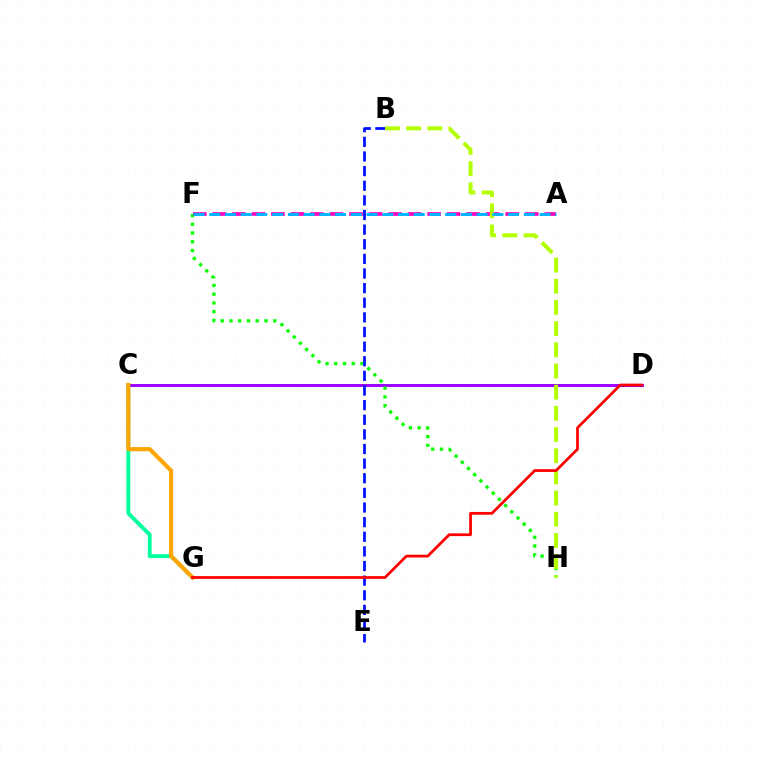{('C', 'G'): [{'color': '#00ff9d', 'line_style': 'solid', 'thickness': 2.76}, {'color': '#ffa500', 'line_style': 'solid', 'thickness': 2.96}], ('C', 'D'): [{'color': '#9b00ff', 'line_style': 'solid', 'thickness': 2.12}], ('F', 'H'): [{'color': '#08ff00', 'line_style': 'dotted', 'thickness': 2.38}], ('A', 'F'): [{'color': '#ff00bd', 'line_style': 'dashed', 'thickness': 2.65}, {'color': '#00b5ff', 'line_style': 'dashed', 'thickness': 2.14}], ('B', 'E'): [{'color': '#0010ff', 'line_style': 'dashed', 'thickness': 1.99}], ('B', 'H'): [{'color': '#b3ff00', 'line_style': 'dashed', 'thickness': 2.88}], ('D', 'G'): [{'color': '#ff0000', 'line_style': 'solid', 'thickness': 1.99}]}